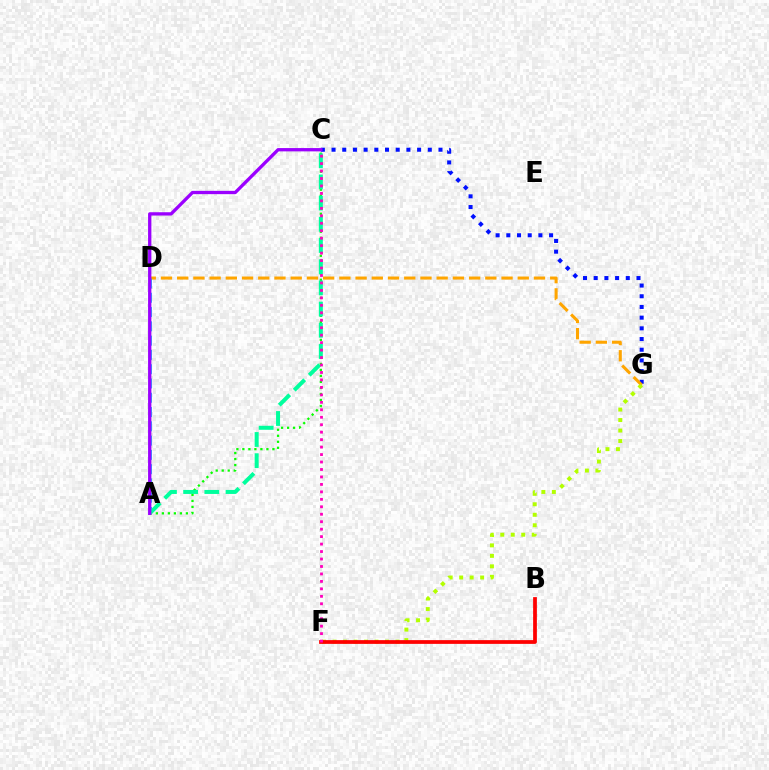{('A', 'C'): [{'color': '#08ff00', 'line_style': 'dotted', 'thickness': 1.63}, {'color': '#00ff9d', 'line_style': 'dashed', 'thickness': 2.88}, {'color': '#9b00ff', 'line_style': 'solid', 'thickness': 2.38}], ('C', 'G'): [{'color': '#0010ff', 'line_style': 'dotted', 'thickness': 2.91}], ('D', 'G'): [{'color': '#ffa500', 'line_style': 'dashed', 'thickness': 2.2}], ('F', 'G'): [{'color': '#b3ff00', 'line_style': 'dotted', 'thickness': 2.85}], ('B', 'F'): [{'color': '#ff0000', 'line_style': 'solid', 'thickness': 2.7}], ('A', 'D'): [{'color': '#00b5ff', 'line_style': 'dashed', 'thickness': 1.94}], ('C', 'F'): [{'color': '#ff00bd', 'line_style': 'dotted', 'thickness': 2.03}]}